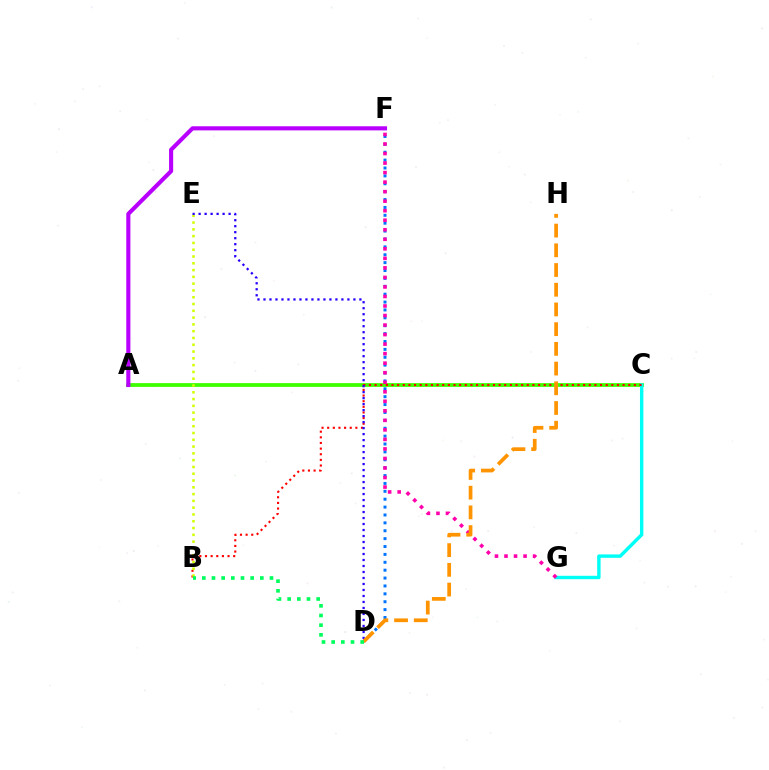{('D', 'F'): [{'color': '#0074ff', 'line_style': 'dotted', 'thickness': 2.14}], ('A', 'C'): [{'color': '#3dff00', 'line_style': 'solid', 'thickness': 2.71}], ('C', 'G'): [{'color': '#00fff6', 'line_style': 'solid', 'thickness': 2.46}], ('F', 'G'): [{'color': '#ff00ac', 'line_style': 'dotted', 'thickness': 2.59}], ('B', 'C'): [{'color': '#ff0000', 'line_style': 'dotted', 'thickness': 1.53}], ('B', 'E'): [{'color': '#d1ff00', 'line_style': 'dotted', 'thickness': 1.84}], ('D', 'E'): [{'color': '#2500ff', 'line_style': 'dotted', 'thickness': 1.63}], ('D', 'H'): [{'color': '#ff9400', 'line_style': 'dashed', 'thickness': 2.68}], ('A', 'F'): [{'color': '#b900ff', 'line_style': 'solid', 'thickness': 2.96}], ('B', 'D'): [{'color': '#00ff5c', 'line_style': 'dotted', 'thickness': 2.63}]}